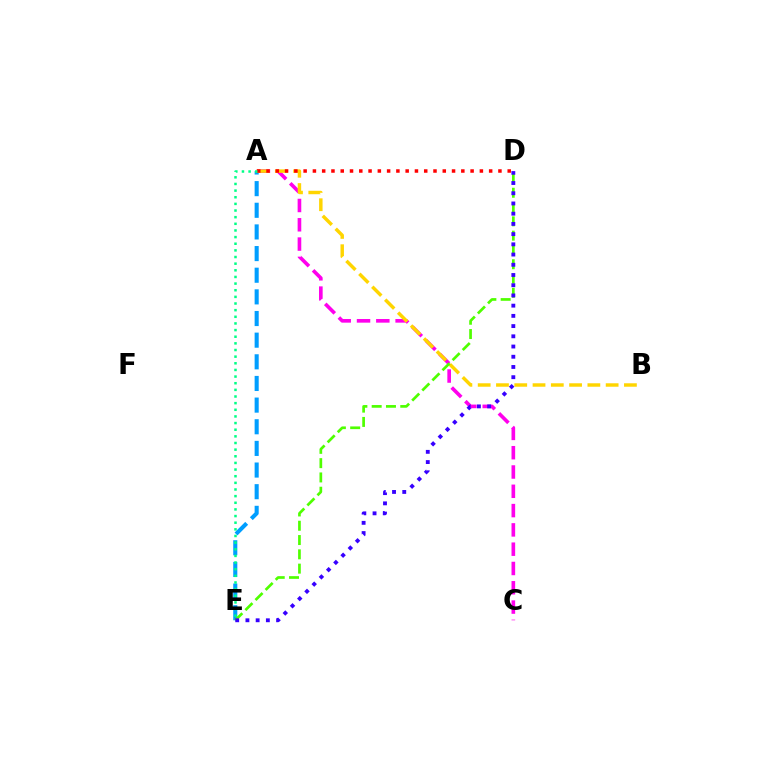{('A', 'E'): [{'color': '#009eff', 'line_style': 'dashed', 'thickness': 2.94}, {'color': '#00ff86', 'line_style': 'dotted', 'thickness': 1.8}], ('A', 'C'): [{'color': '#ff00ed', 'line_style': 'dashed', 'thickness': 2.62}], ('A', 'B'): [{'color': '#ffd500', 'line_style': 'dashed', 'thickness': 2.48}], ('A', 'D'): [{'color': '#ff0000', 'line_style': 'dotted', 'thickness': 2.52}], ('D', 'E'): [{'color': '#4fff00', 'line_style': 'dashed', 'thickness': 1.94}, {'color': '#3700ff', 'line_style': 'dotted', 'thickness': 2.78}]}